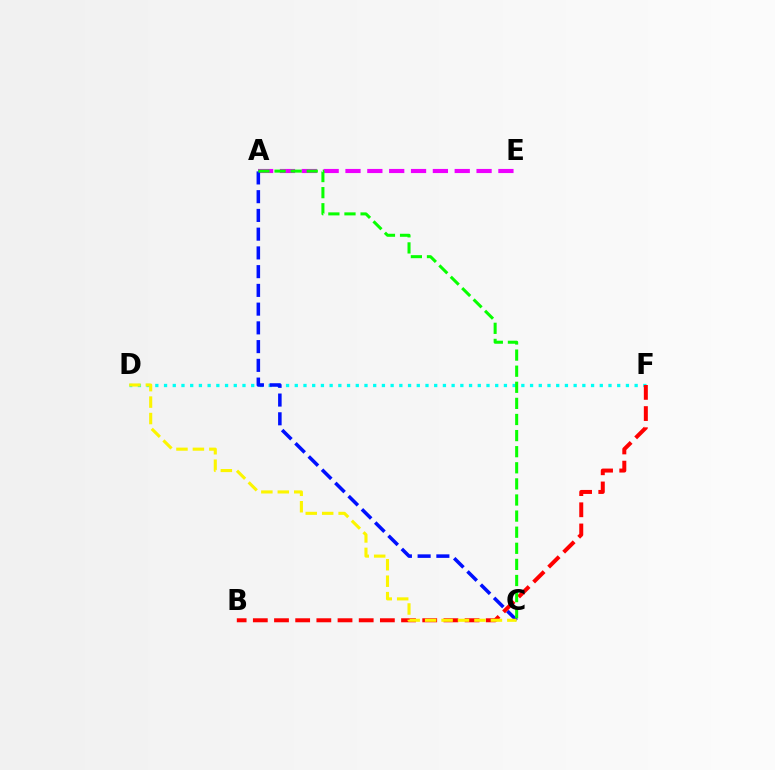{('D', 'F'): [{'color': '#00fff6', 'line_style': 'dotted', 'thickness': 2.37}], ('A', 'E'): [{'color': '#ee00ff', 'line_style': 'dashed', 'thickness': 2.97}], ('A', 'C'): [{'color': '#0010ff', 'line_style': 'dashed', 'thickness': 2.55}, {'color': '#08ff00', 'line_style': 'dashed', 'thickness': 2.19}], ('B', 'F'): [{'color': '#ff0000', 'line_style': 'dashed', 'thickness': 2.88}], ('C', 'D'): [{'color': '#fcf500', 'line_style': 'dashed', 'thickness': 2.23}]}